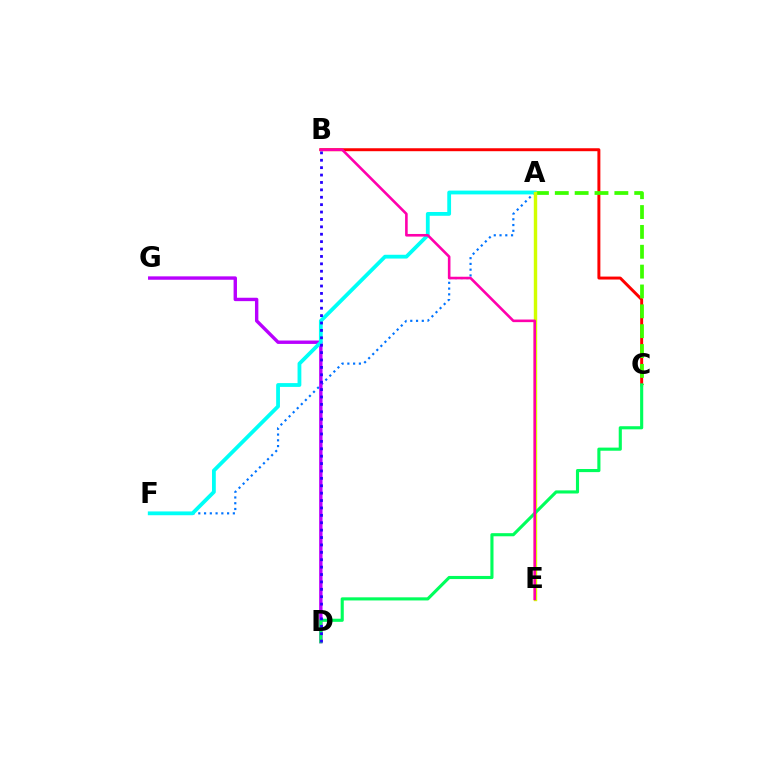{('A', 'F'): [{'color': '#0074ff', 'line_style': 'dotted', 'thickness': 1.56}, {'color': '#00fff6', 'line_style': 'solid', 'thickness': 2.73}], ('B', 'C'): [{'color': '#ff0000', 'line_style': 'solid', 'thickness': 2.13}], ('A', 'C'): [{'color': '#3dff00', 'line_style': 'dashed', 'thickness': 2.7}], ('A', 'E'): [{'color': '#ff9400', 'line_style': 'dotted', 'thickness': 2.12}, {'color': '#d1ff00', 'line_style': 'solid', 'thickness': 2.45}], ('D', 'G'): [{'color': '#b900ff', 'line_style': 'solid', 'thickness': 2.44}], ('C', 'D'): [{'color': '#00ff5c', 'line_style': 'solid', 'thickness': 2.25}], ('B', 'E'): [{'color': '#ff00ac', 'line_style': 'solid', 'thickness': 1.88}], ('B', 'D'): [{'color': '#2500ff', 'line_style': 'dotted', 'thickness': 2.01}]}